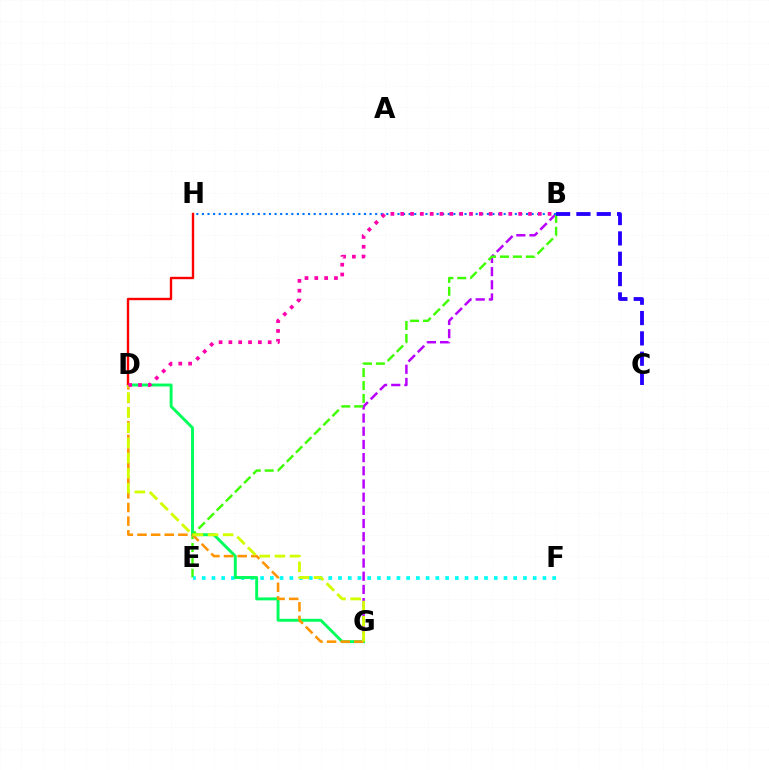{('B', 'G'): [{'color': '#b900ff', 'line_style': 'dashed', 'thickness': 1.79}], ('B', 'E'): [{'color': '#3dff00', 'line_style': 'dashed', 'thickness': 1.75}], ('E', 'F'): [{'color': '#00fff6', 'line_style': 'dotted', 'thickness': 2.64}], ('D', 'G'): [{'color': '#00ff5c', 'line_style': 'solid', 'thickness': 2.1}, {'color': '#ff9400', 'line_style': 'dashed', 'thickness': 1.85}, {'color': '#d1ff00', 'line_style': 'dashed', 'thickness': 2.06}], ('B', 'H'): [{'color': '#0074ff', 'line_style': 'dotted', 'thickness': 1.52}], ('B', 'C'): [{'color': '#2500ff', 'line_style': 'dashed', 'thickness': 2.76}], ('D', 'H'): [{'color': '#ff0000', 'line_style': 'solid', 'thickness': 1.71}], ('B', 'D'): [{'color': '#ff00ac', 'line_style': 'dotted', 'thickness': 2.67}]}